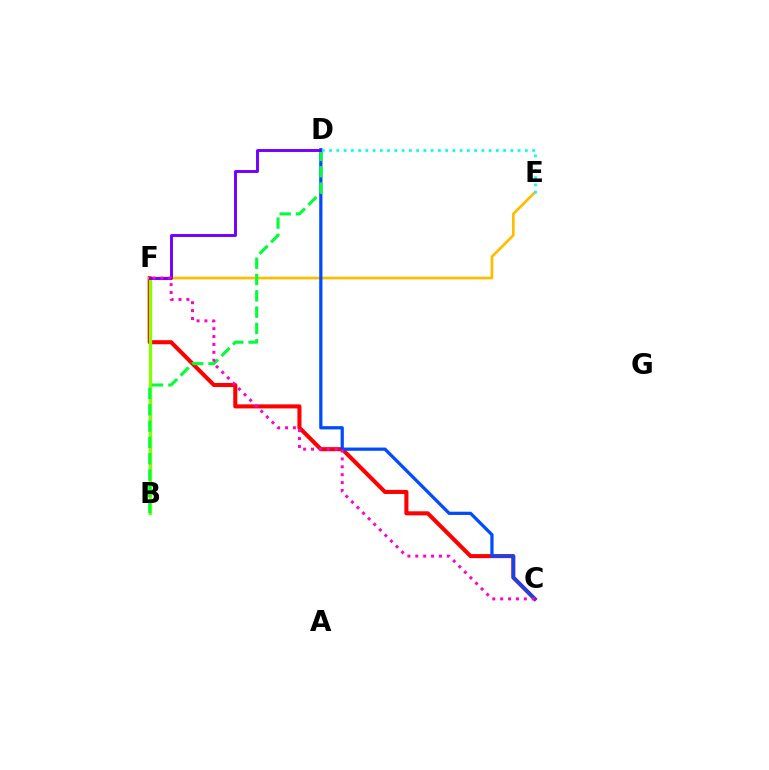{('C', 'F'): [{'color': '#ff0000', 'line_style': 'solid', 'thickness': 2.93}, {'color': '#ff00cf', 'line_style': 'dotted', 'thickness': 2.14}], ('B', 'F'): [{'color': '#84ff00', 'line_style': 'solid', 'thickness': 2.35}], ('E', 'F'): [{'color': '#ffbd00', 'line_style': 'solid', 'thickness': 1.95}], ('C', 'D'): [{'color': '#004bff', 'line_style': 'solid', 'thickness': 2.34}], ('B', 'D'): [{'color': '#00ff39', 'line_style': 'dashed', 'thickness': 2.22}], ('D', 'F'): [{'color': '#7200ff', 'line_style': 'solid', 'thickness': 2.1}], ('D', 'E'): [{'color': '#00fff6', 'line_style': 'dotted', 'thickness': 1.97}]}